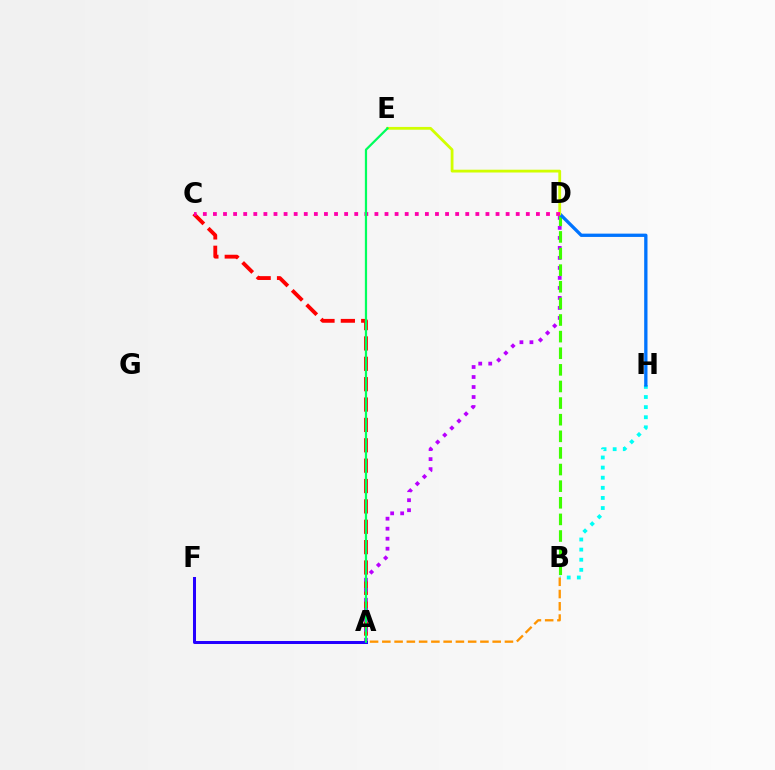{('A', 'C'): [{'color': '#ff0000', 'line_style': 'dashed', 'thickness': 2.77}], ('A', 'D'): [{'color': '#b900ff', 'line_style': 'dotted', 'thickness': 2.72}], ('B', 'H'): [{'color': '#00fff6', 'line_style': 'dotted', 'thickness': 2.75}], ('A', 'B'): [{'color': '#ff9400', 'line_style': 'dashed', 'thickness': 1.67}], ('A', 'F'): [{'color': '#2500ff', 'line_style': 'solid', 'thickness': 2.17}], ('B', 'D'): [{'color': '#3dff00', 'line_style': 'dashed', 'thickness': 2.26}], ('D', 'H'): [{'color': '#0074ff', 'line_style': 'solid', 'thickness': 2.38}], ('D', 'E'): [{'color': '#d1ff00', 'line_style': 'solid', 'thickness': 2.01}], ('C', 'D'): [{'color': '#ff00ac', 'line_style': 'dotted', 'thickness': 2.74}], ('A', 'E'): [{'color': '#00ff5c', 'line_style': 'solid', 'thickness': 1.6}]}